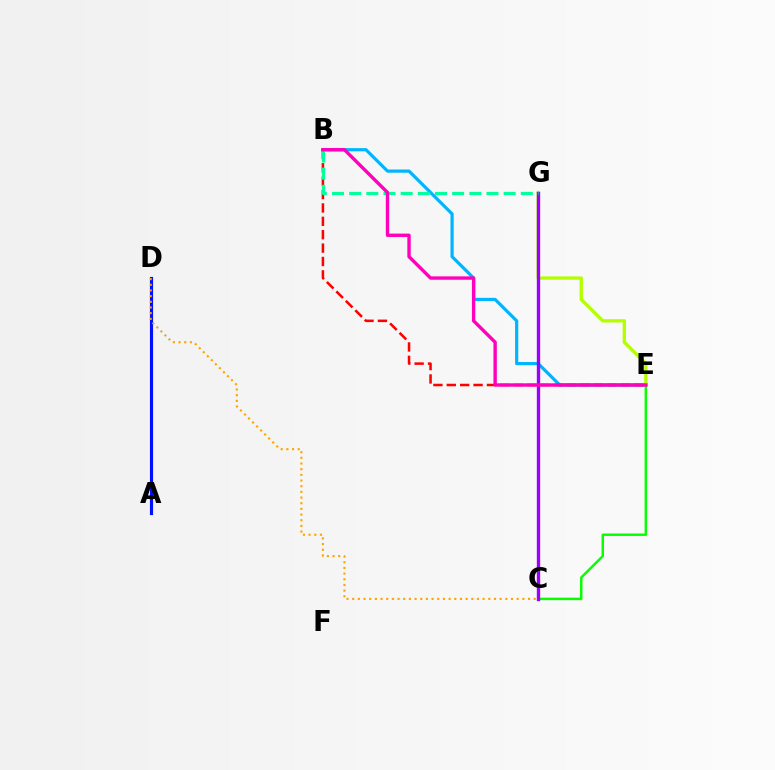{('A', 'D'): [{'color': '#0010ff', 'line_style': 'solid', 'thickness': 2.26}], ('B', 'E'): [{'color': '#00b5ff', 'line_style': 'solid', 'thickness': 2.3}, {'color': '#ff0000', 'line_style': 'dashed', 'thickness': 1.82}, {'color': '#ff00bd', 'line_style': 'solid', 'thickness': 2.43}], ('E', 'G'): [{'color': '#b3ff00', 'line_style': 'solid', 'thickness': 2.39}], ('C', 'E'): [{'color': '#08ff00', 'line_style': 'solid', 'thickness': 1.78}], ('C', 'D'): [{'color': '#ffa500', 'line_style': 'dotted', 'thickness': 1.54}], ('C', 'G'): [{'color': '#9b00ff', 'line_style': 'solid', 'thickness': 2.41}], ('B', 'G'): [{'color': '#00ff9d', 'line_style': 'dashed', 'thickness': 2.33}]}